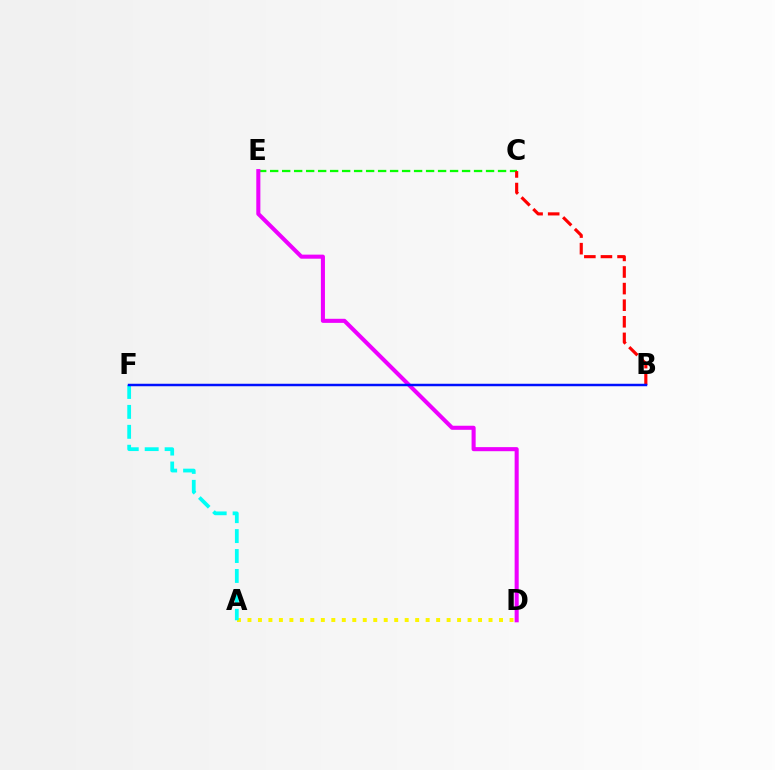{('C', 'E'): [{'color': '#08ff00', 'line_style': 'dashed', 'thickness': 1.63}], ('A', 'D'): [{'color': '#fcf500', 'line_style': 'dotted', 'thickness': 2.85}], ('B', 'C'): [{'color': '#ff0000', 'line_style': 'dashed', 'thickness': 2.25}], ('D', 'E'): [{'color': '#ee00ff', 'line_style': 'solid', 'thickness': 2.93}], ('A', 'F'): [{'color': '#00fff6', 'line_style': 'dashed', 'thickness': 2.71}], ('B', 'F'): [{'color': '#0010ff', 'line_style': 'solid', 'thickness': 1.78}]}